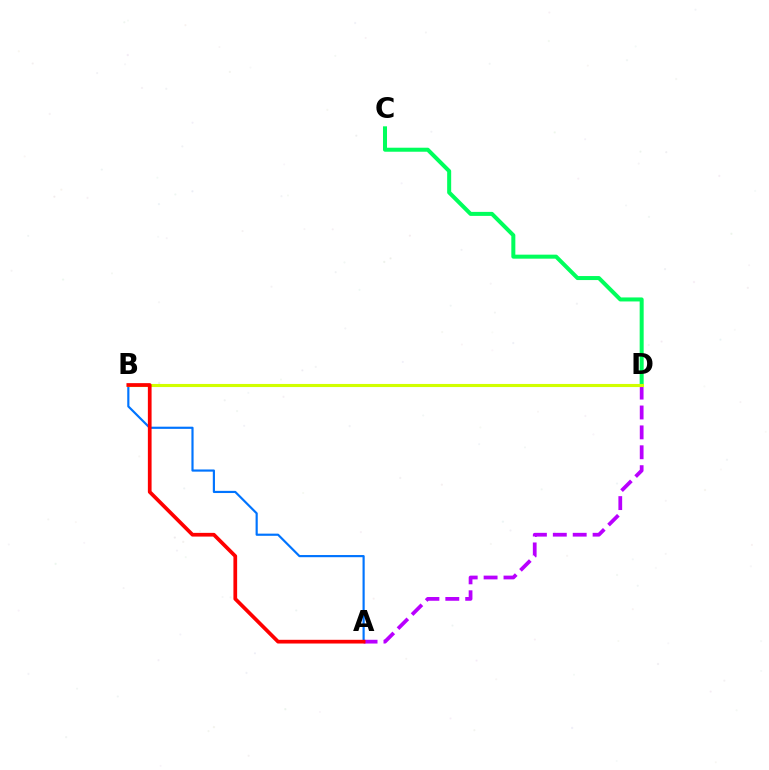{('C', 'D'): [{'color': '#00ff5c', 'line_style': 'solid', 'thickness': 2.89}], ('A', 'D'): [{'color': '#b900ff', 'line_style': 'dashed', 'thickness': 2.7}], ('A', 'B'): [{'color': '#0074ff', 'line_style': 'solid', 'thickness': 1.56}, {'color': '#ff0000', 'line_style': 'solid', 'thickness': 2.68}], ('B', 'D'): [{'color': '#d1ff00', 'line_style': 'solid', 'thickness': 2.23}]}